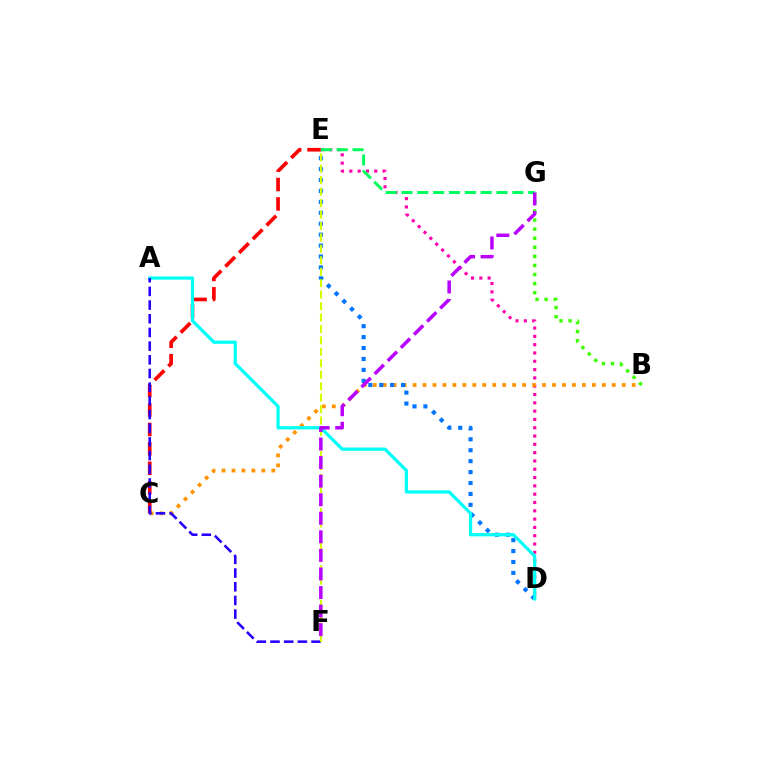{('D', 'E'): [{'color': '#ff00ac', 'line_style': 'dotted', 'thickness': 2.26}, {'color': '#0074ff', 'line_style': 'dotted', 'thickness': 2.97}], ('B', 'C'): [{'color': '#ff9400', 'line_style': 'dotted', 'thickness': 2.71}], ('C', 'E'): [{'color': '#ff0000', 'line_style': 'dashed', 'thickness': 2.64}], ('B', 'G'): [{'color': '#3dff00', 'line_style': 'dotted', 'thickness': 2.47}], ('A', 'D'): [{'color': '#00fff6', 'line_style': 'solid', 'thickness': 2.33}], ('A', 'F'): [{'color': '#2500ff', 'line_style': 'dashed', 'thickness': 1.86}], ('E', 'G'): [{'color': '#00ff5c', 'line_style': 'dashed', 'thickness': 2.15}], ('E', 'F'): [{'color': '#d1ff00', 'line_style': 'dashed', 'thickness': 1.55}], ('F', 'G'): [{'color': '#b900ff', 'line_style': 'dashed', 'thickness': 2.52}]}